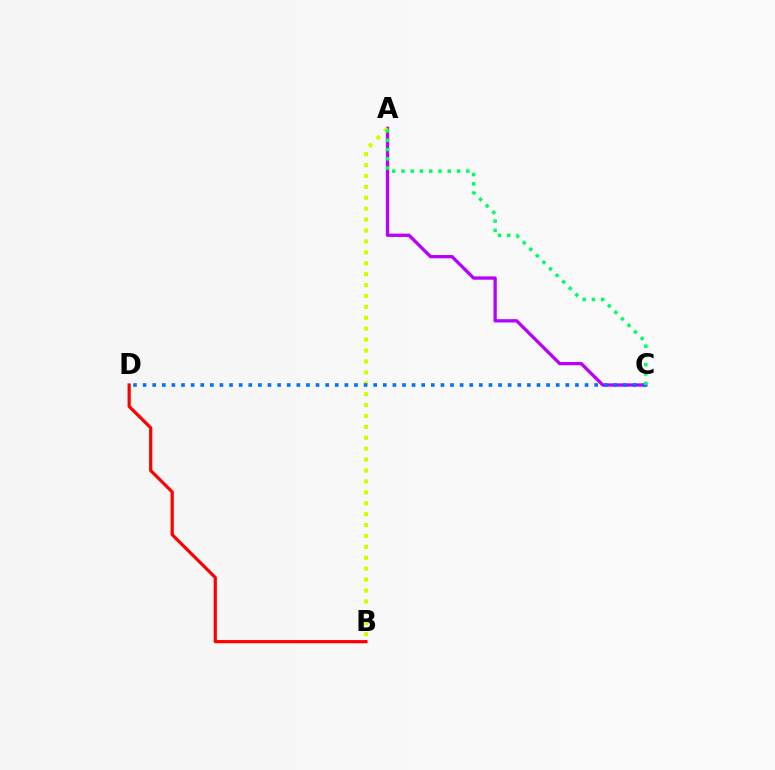{('B', 'D'): [{'color': '#ff0000', 'line_style': 'solid', 'thickness': 2.31}], ('A', 'C'): [{'color': '#b900ff', 'line_style': 'solid', 'thickness': 2.37}, {'color': '#00ff5c', 'line_style': 'dotted', 'thickness': 2.52}], ('A', 'B'): [{'color': '#d1ff00', 'line_style': 'dotted', 'thickness': 2.96}], ('C', 'D'): [{'color': '#0074ff', 'line_style': 'dotted', 'thickness': 2.61}]}